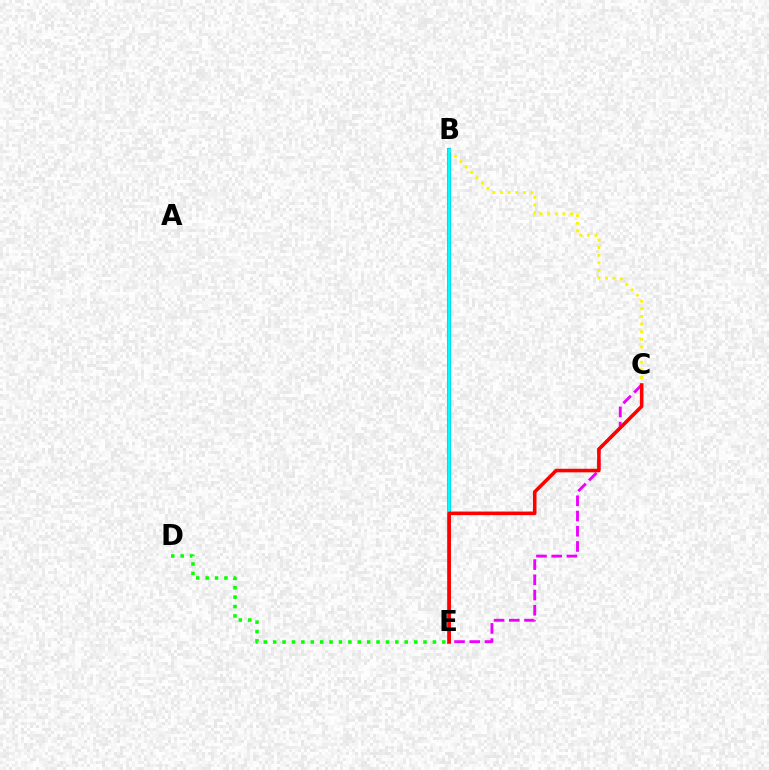{('B', 'E'): [{'color': '#0010ff', 'line_style': 'solid', 'thickness': 2.89}, {'color': '#00fff6', 'line_style': 'solid', 'thickness': 2.67}], ('C', 'E'): [{'color': '#ee00ff', 'line_style': 'dashed', 'thickness': 2.07}, {'color': '#ff0000', 'line_style': 'solid', 'thickness': 2.57}], ('B', 'C'): [{'color': '#fcf500', 'line_style': 'dotted', 'thickness': 2.07}], ('D', 'E'): [{'color': '#08ff00', 'line_style': 'dotted', 'thickness': 2.55}]}